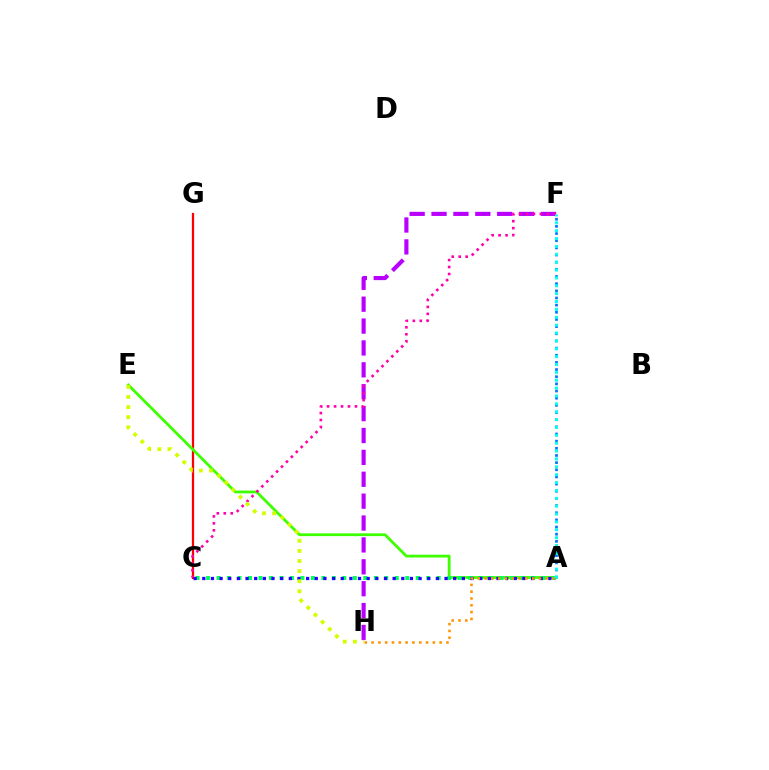{('F', 'H'): [{'color': '#b900ff', 'line_style': 'dashed', 'thickness': 2.97}], ('C', 'G'): [{'color': '#ff0000', 'line_style': 'solid', 'thickness': 1.61}], ('A', 'E'): [{'color': '#3dff00', 'line_style': 'solid', 'thickness': 2.0}], ('A', 'C'): [{'color': '#00ff5c', 'line_style': 'dotted', 'thickness': 2.85}, {'color': '#2500ff', 'line_style': 'dotted', 'thickness': 2.35}], ('C', 'F'): [{'color': '#ff00ac', 'line_style': 'dotted', 'thickness': 1.89}], ('A', 'H'): [{'color': '#ff9400', 'line_style': 'dotted', 'thickness': 1.85}], ('E', 'H'): [{'color': '#d1ff00', 'line_style': 'dotted', 'thickness': 2.74}], ('A', 'F'): [{'color': '#0074ff', 'line_style': 'dotted', 'thickness': 1.94}, {'color': '#00fff6', 'line_style': 'dotted', 'thickness': 2.14}]}